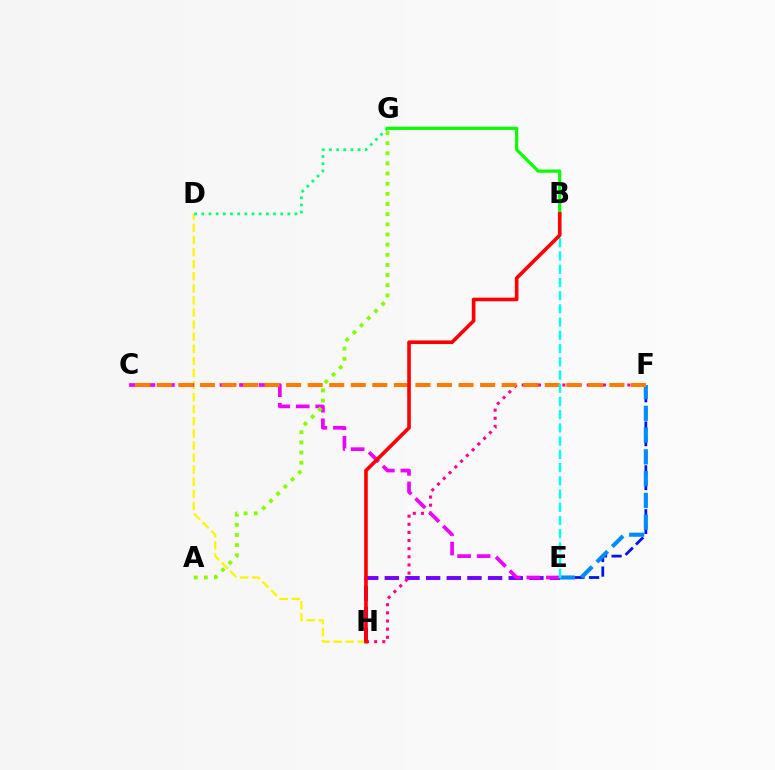{('E', 'H'): [{'color': '#7200ff', 'line_style': 'dashed', 'thickness': 2.81}], ('D', 'H'): [{'color': '#fcf500', 'line_style': 'dashed', 'thickness': 1.64}], ('F', 'H'): [{'color': '#ff0094', 'line_style': 'dotted', 'thickness': 2.21}], ('E', 'F'): [{'color': '#0010ff', 'line_style': 'dashed', 'thickness': 1.99}, {'color': '#008cff', 'line_style': 'dashed', 'thickness': 2.96}], ('D', 'G'): [{'color': '#00ff74', 'line_style': 'dotted', 'thickness': 1.95}], ('B', 'G'): [{'color': '#08ff00', 'line_style': 'solid', 'thickness': 2.31}], ('C', 'E'): [{'color': '#ee00ff', 'line_style': 'dashed', 'thickness': 2.65}], ('C', 'F'): [{'color': '#ff7c00', 'line_style': 'dashed', 'thickness': 2.93}], ('A', 'G'): [{'color': '#84ff00', 'line_style': 'dotted', 'thickness': 2.76}], ('B', 'E'): [{'color': '#00fff6', 'line_style': 'dashed', 'thickness': 1.8}], ('B', 'H'): [{'color': '#ff0000', 'line_style': 'solid', 'thickness': 2.61}]}